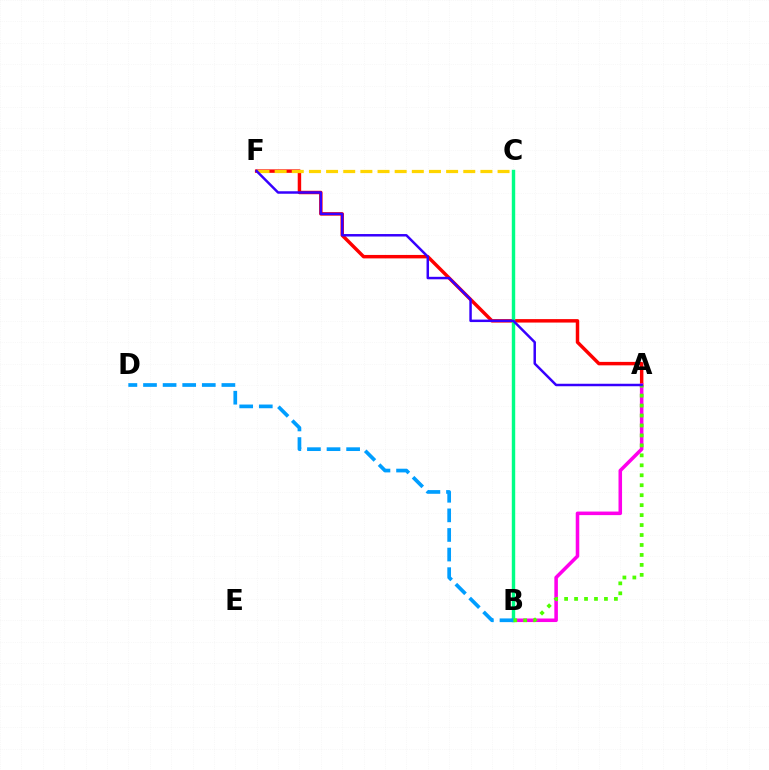{('A', 'F'): [{'color': '#ff0000', 'line_style': 'solid', 'thickness': 2.49}, {'color': '#3700ff', 'line_style': 'solid', 'thickness': 1.79}], ('A', 'B'): [{'color': '#ff00ed', 'line_style': 'solid', 'thickness': 2.56}, {'color': '#4fff00', 'line_style': 'dotted', 'thickness': 2.71}], ('C', 'F'): [{'color': '#ffd500', 'line_style': 'dashed', 'thickness': 2.33}], ('B', 'C'): [{'color': '#00ff86', 'line_style': 'solid', 'thickness': 2.46}], ('B', 'D'): [{'color': '#009eff', 'line_style': 'dashed', 'thickness': 2.66}]}